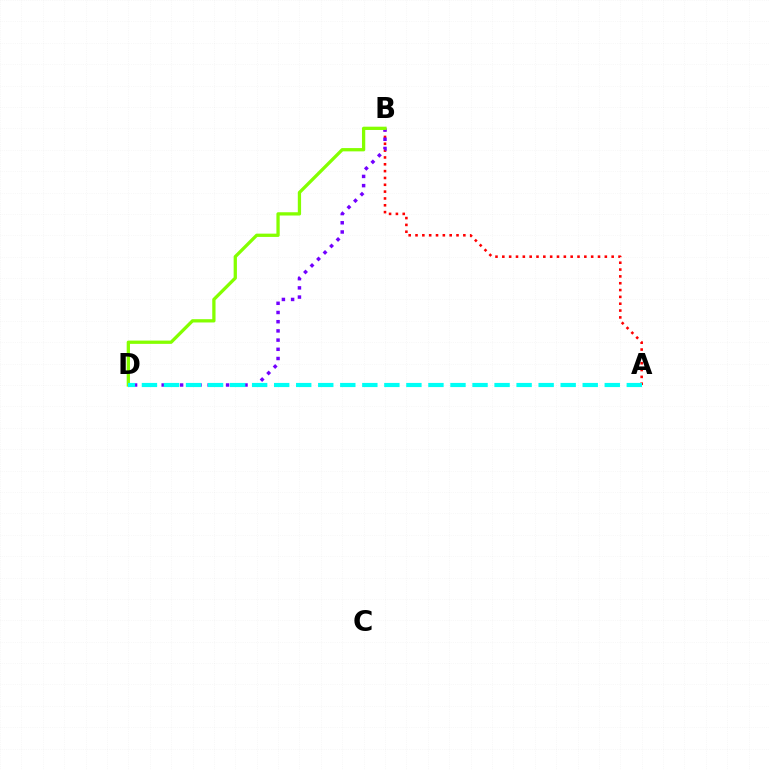{('A', 'B'): [{'color': '#ff0000', 'line_style': 'dotted', 'thickness': 1.86}], ('B', 'D'): [{'color': '#7200ff', 'line_style': 'dotted', 'thickness': 2.5}, {'color': '#84ff00', 'line_style': 'solid', 'thickness': 2.36}], ('A', 'D'): [{'color': '#00fff6', 'line_style': 'dashed', 'thickness': 2.99}]}